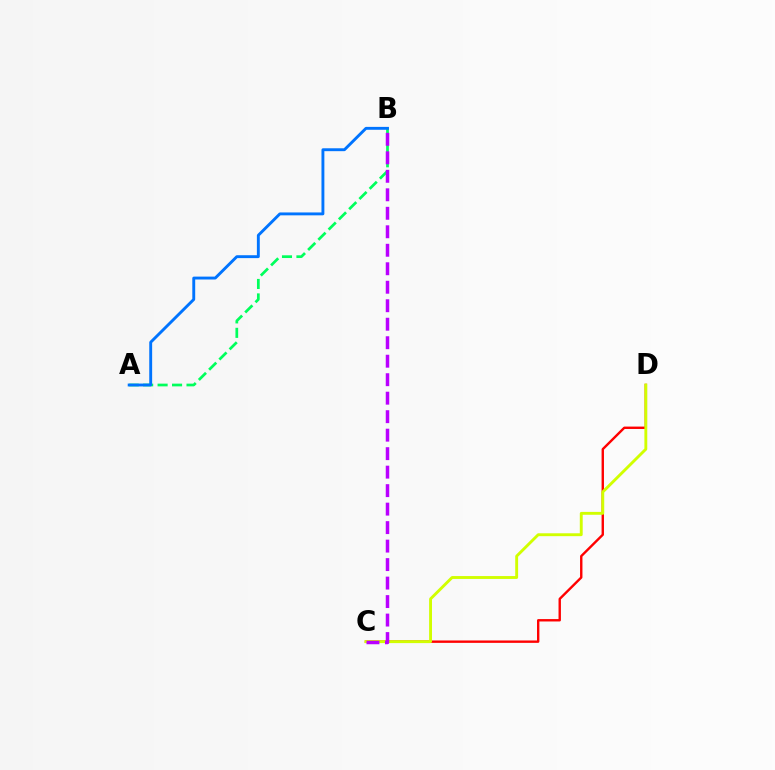{('A', 'B'): [{'color': '#00ff5c', 'line_style': 'dashed', 'thickness': 1.96}, {'color': '#0074ff', 'line_style': 'solid', 'thickness': 2.08}], ('C', 'D'): [{'color': '#ff0000', 'line_style': 'solid', 'thickness': 1.72}, {'color': '#d1ff00', 'line_style': 'solid', 'thickness': 2.07}], ('B', 'C'): [{'color': '#b900ff', 'line_style': 'dashed', 'thickness': 2.51}]}